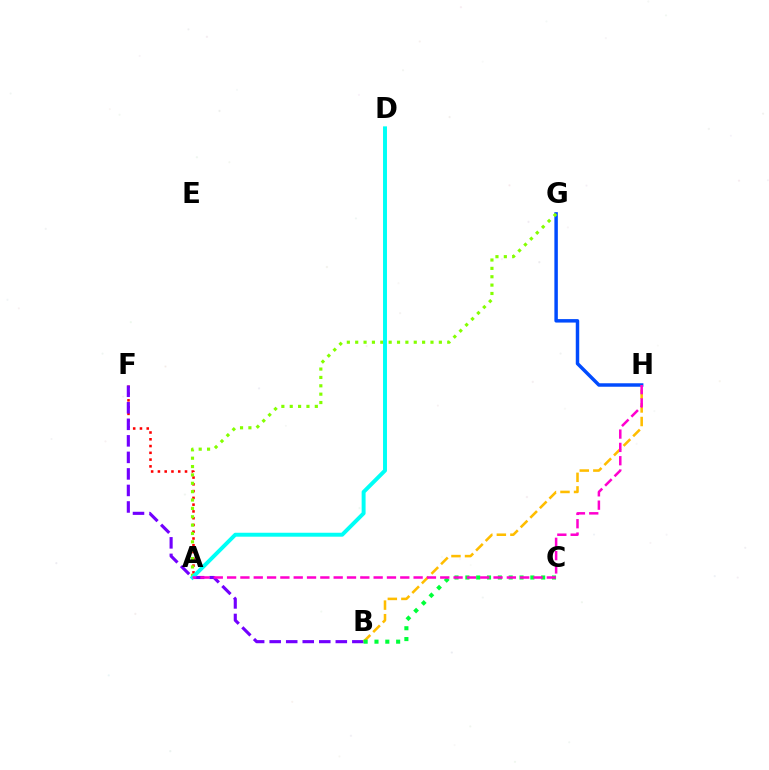{('A', 'F'): [{'color': '#ff0000', 'line_style': 'dotted', 'thickness': 1.84}], ('B', 'F'): [{'color': '#7200ff', 'line_style': 'dashed', 'thickness': 2.25}], ('G', 'H'): [{'color': '#004bff', 'line_style': 'solid', 'thickness': 2.5}], ('A', 'G'): [{'color': '#84ff00', 'line_style': 'dotted', 'thickness': 2.27}], ('B', 'H'): [{'color': '#ffbd00', 'line_style': 'dashed', 'thickness': 1.84}], ('B', 'C'): [{'color': '#00ff39', 'line_style': 'dotted', 'thickness': 2.94}], ('A', 'D'): [{'color': '#00fff6', 'line_style': 'solid', 'thickness': 2.84}], ('A', 'H'): [{'color': '#ff00cf', 'line_style': 'dashed', 'thickness': 1.81}]}